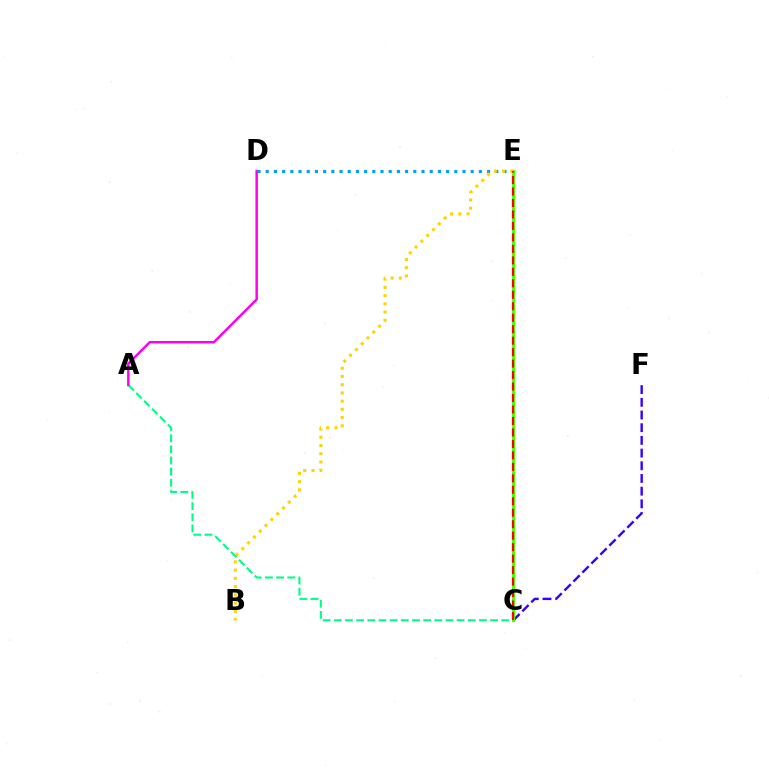{('D', 'E'): [{'color': '#009eff', 'line_style': 'dotted', 'thickness': 2.23}], ('A', 'C'): [{'color': '#00ff86', 'line_style': 'dashed', 'thickness': 1.52}], ('C', 'F'): [{'color': '#3700ff', 'line_style': 'dashed', 'thickness': 1.72}], ('C', 'E'): [{'color': '#4fff00', 'line_style': 'solid', 'thickness': 2.3}, {'color': '#ff0000', 'line_style': 'dashed', 'thickness': 1.56}], ('B', 'E'): [{'color': '#ffd500', 'line_style': 'dotted', 'thickness': 2.23}], ('A', 'D'): [{'color': '#ff00ed', 'line_style': 'solid', 'thickness': 1.77}]}